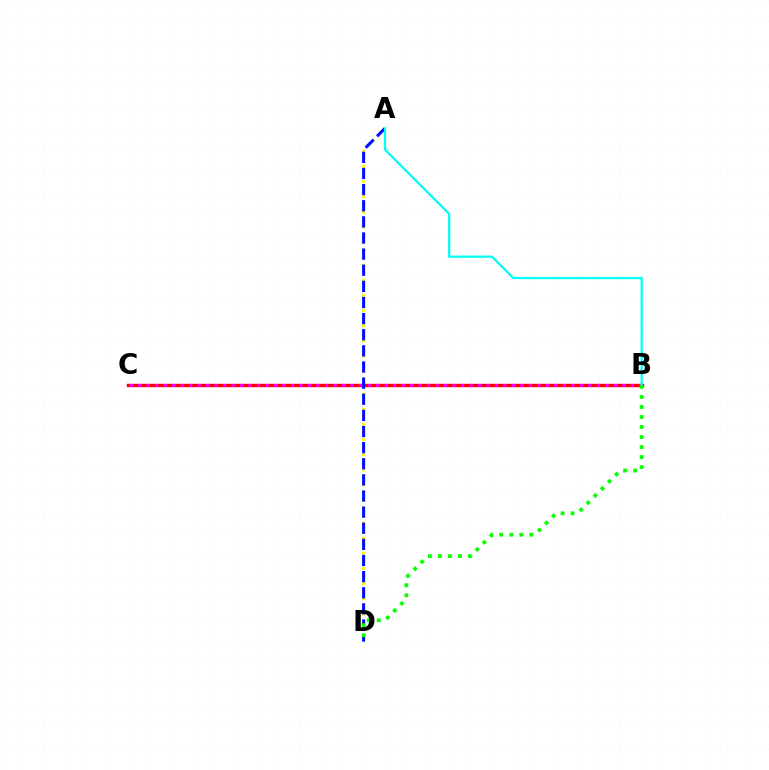{('B', 'C'): [{'color': '#ff0000', 'line_style': 'solid', 'thickness': 2.44}, {'color': '#ee00ff', 'line_style': 'dotted', 'thickness': 2.31}], ('A', 'D'): [{'color': '#fcf500', 'line_style': 'dotted', 'thickness': 2.06}, {'color': '#0010ff', 'line_style': 'dashed', 'thickness': 2.19}], ('A', 'B'): [{'color': '#00fff6', 'line_style': 'solid', 'thickness': 1.61}], ('B', 'D'): [{'color': '#08ff00', 'line_style': 'dotted', 'thickness': 2.72}]}